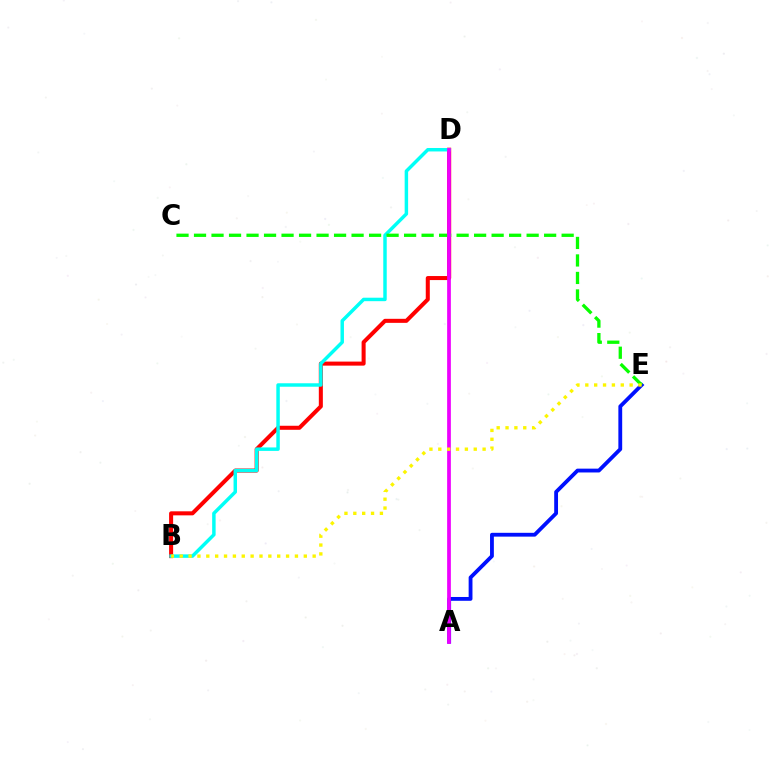{('B', 'D'): [{'color': '#ff0000', 'line_style': 'solid', 'thickness': 2.91}, {'color': '#00fff6', 'line_style': 'solid', 'thickness': 2.49}], ('A', 'E'): [{'color': '#0010ff', 'line_style': 'solid', 'thickness': 2.75}], ('C', 'E'): [{'color': '#08ff00', 'line_style': 'dashed', 'thickness': 2.38}], ('A', 'D'): [{'color': '#ee00ff', 'line_style': 'solid', 'thickness': 2.69}], ('B', 'E'): [{'color': '#fcf500', 'line_style': 'dotted', 'thickness': 2.41}]}